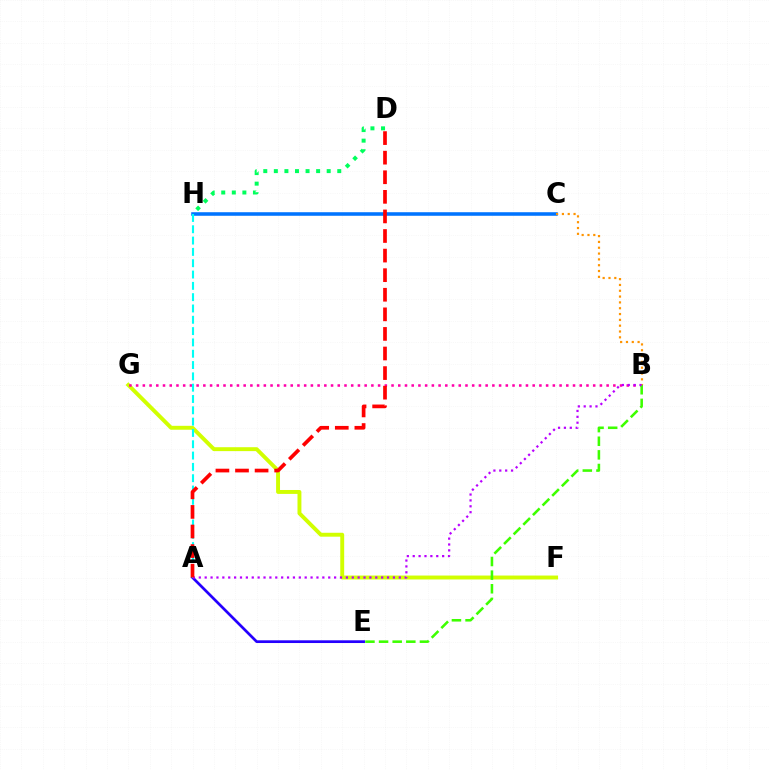{('A', 'E'): [{'color': '#2500ff', 'line_style': 'solid', 'thickness': 1.96}], ('F', 'G'): [{'color': '#d1ff00', 'line_style': 'solid', 'thickness': 2.82}], ('B', 'G'): [{'color': '#ff00ac', 'line_style': 'dotted', 'thickness': 1.83}], ('C', 'H'): [{'color': '#0074ff', 'line_style': 'solid', 'thickness': 2.56}], ('B', 'E'): [{'color': '#3dff00', 'line_style': 'dashed', 'thickness': 1.85}], ('B', 'C'): [{'color': '#ff9400', 'line_style': 'dotted', 'thickness': 1.58}], ('A', 'H'): [{'color': '#00fff6', 'line_style': 'dashed', 'thickness': 1.54}], ('A', 'B'): [{'color': '#b900ff', 'line_style': 'dotted', 'thickness': 1.6}], ('A', 'D'): [{'color': '#ff0000', 'line_style': 'dashed', 'thickness': 2.66}], ('D', 'H'): [{'color': '#00ff5c', 'line_style': 'dotted', 'thickness': 2.87}]}